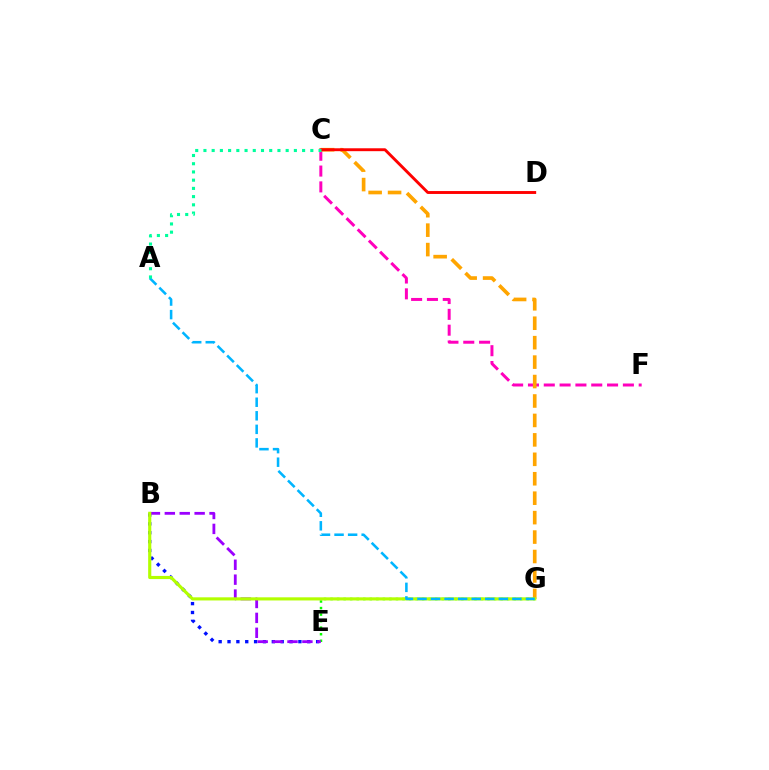{('C', 'F'): [{'color': '#ff00bd', 'line_style': 'dashed', 'thickness': 2.15}], ('E', 'G'): [{'color': '#08ff00', 'line_style': 'dotted', 'thickness': 1.78}], ('B', 'E'): [{'color': '#0010ff', 'line_style': 'dotted', 'thickness': 2.41}, {'color': '#9b00ff', 'line_style': 'dashed', 'thickness': 2.02}], ('C', 'G'): [{'color': '#ffa500', 'line_style': 'dashed', 'thickness': 2.64}], ('C', 'D'): [{'color': '#ff0000', 'line_style': 'solid', 'thickness': 2.09}], ('B', 'G'): [{'color': '#b3ff00', 'line_style': 'solid', 'thickness': 2.26}], ('A', 'G'): [{'color': '#00b5ff', 'line_style': 'dashed', 'thickness': 1.84}], ('A', 'C'): [{'color': '#00ff9d', 'line_style': 'dotted', 'thickness': 2.23}]}